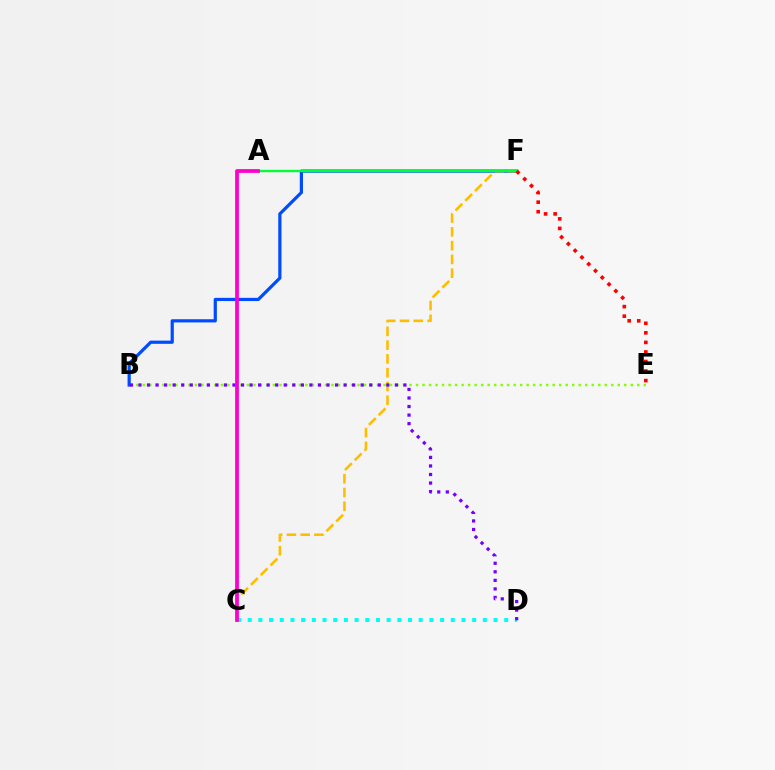{('B', 'E'): [{'color': '#84ff00', 'line_style': 'dotted', 'thickness': 1.77}], ('B', 'F'): [{'color': '#004bff', 'line_style': 'solid', 'thickness': 2.31}], ('C', 'D'): [{'color': '#00fff6', 'line_style': 'dotted', 'thickness': 2.9}], ('C', 'F'): [{'color': '#ffbd00', 'line_style': 'dashed', 'thickness': 1.87}], ('A', 'F'): [{'color': '#00ff39', 'line_style': 'solid', 'thickness': 1.72}], ('B', 'D'): [{'color': '#7200ff', 'line_style': 'dotted', 'thickness': 2.32}], ('E', 'F'): [{'color': '#ff0000', 'line_style': 'dotted', 'thickness': 2.6}], ('A', 'C'): [{'color': '#ff00cf', 'line_style': 'solid', 'thickness': 2.71}]}